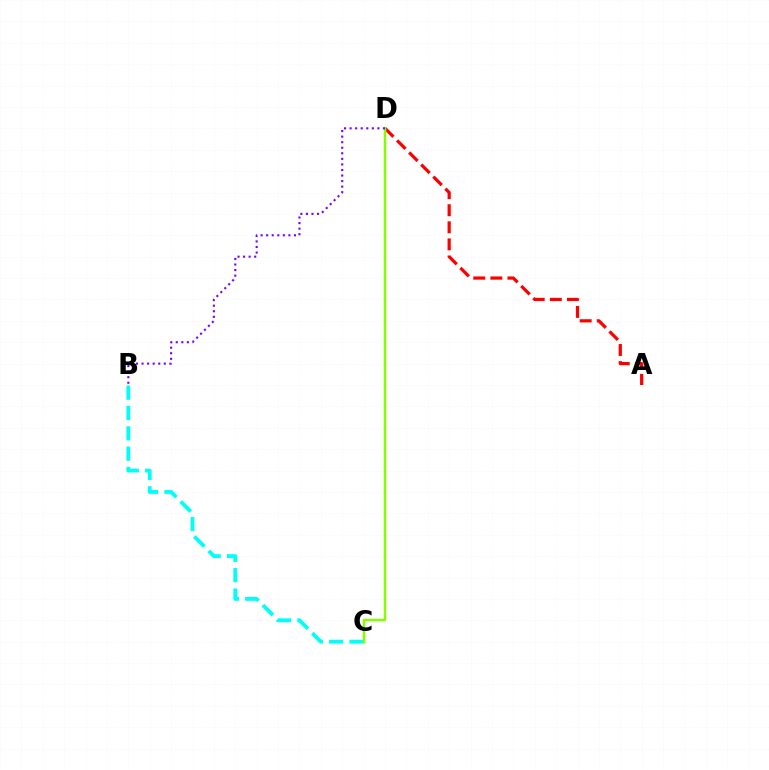{('B', 'C'): [{'color': '#00fff6', 'line_style': 'dashed', 'thickness': 2.76}], ('A', 'D'): [{'color': '#ff0000', 'line_style': 'dashed', 'thickness': 2.32}], ('C', 'D'): [{'color': '#84ff00', 'line_style': 'solid', 'thickness': 1.79}], ('B', 'D'): [{'color': '#7200ff', 'line_style': 'dotted', 'thickness': 1.51}]}